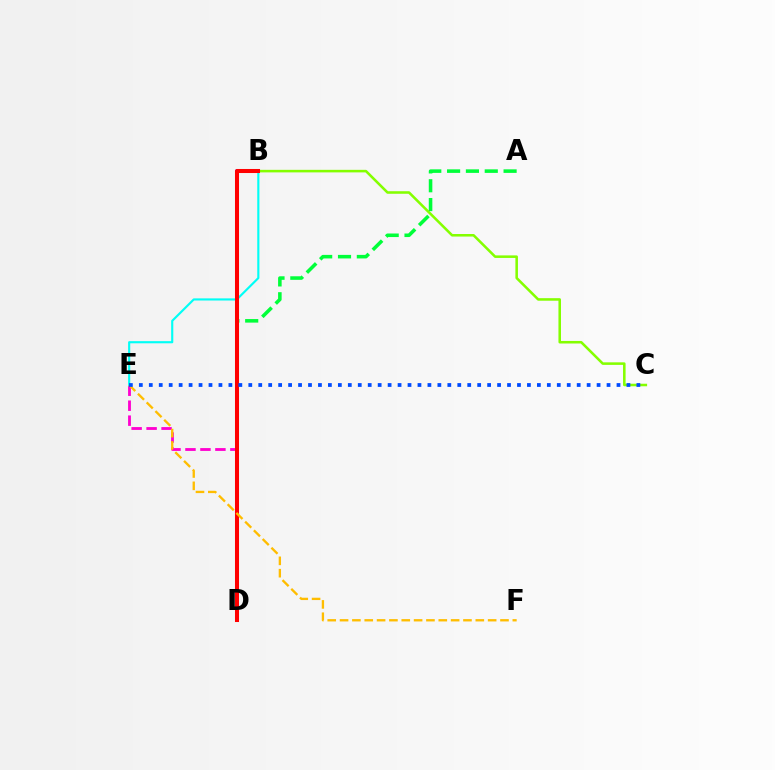{('D', 'E'): [{'color': '#ff00cf', 'line_style': 'dashed', 'thickness': 2.03}], ('B', 'C'): [{'color': '#84ff00', 'line_style': 'solid', 'thickness': 1.83}], ('A', 'D'): [{'color': '#00ff39', 'line_style': 'dashed', 'thickness': 2.56}], ('B', 'D'): [{'color': '#7200ff', 'line_style': 'dotted', 'thickness': 2.73}, {'color': '#ff0000', 'line_style': 'solid', 'thickness': 2.91}], ('B', 'E'): [{'color': '#00fff6', 'line_style': 'solid', 'thickness': 1.54}], ('E', 'F'): [{'color': '#ffbd00', 'line_style': 'dashed', 'thickness': 1.68}], ('C', 'E'): [{'color': '#004bff', 'line_style': 'dotted', 'thickness': 2.7}]}